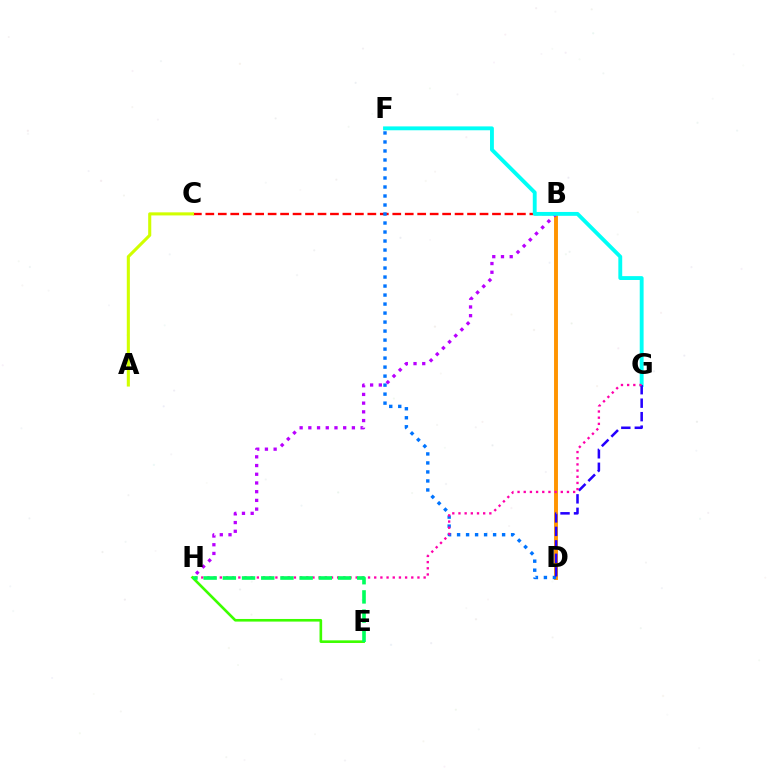{('B', 'C'): [{'color': '#ff0000', 'line_style': 'dashed', 'thickness': 1.69}], ('E', 'H'): [{'color': '#3dff00', 'line_style': 'solid', 'thickness': 1.89}, {'color': '#00ff5c', 'line_style': 'dashed', 'thickness': 2.61}], ('B', 'D'): [{'color': '#ff9400', 'line_style': 'solid', 'thickness': 2.81}], ('D', 'F'): [{'color': '#0074ff', 'line_style': 'dotted', 'thickness': 2.45}], ('B', 'H'): [{'color': '#b900ff', 'line_style': 'dotted', 'thickness': 2.37}], ('F', 'G'): [{'color': '#00fff6', 'line_style': 'solid', 'thickness': 2.79}], ('D', 'G'): [{'color': '#2500ff', 'line_style': 'dashed', 'thickness': 1.83}], ('G', 'H'): [{'color': '#ff00ac', 'line_style': 'dotted', 'thickness': 1.68}], ('A', 'C'): [{'color': '#d1ff00', 'line_style': 'solid', 'thickness': 2.22}]}